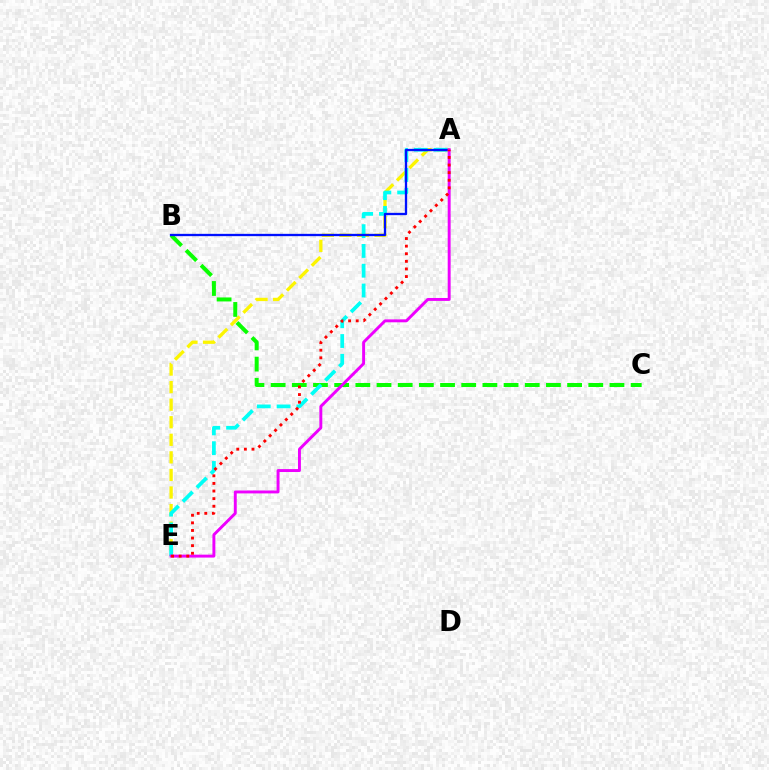{('A', 'E'): [{'color': '#fcf500', 'line_style': 'dashed', 'thickness': 2.39}, {'color': '#00fff6', 'line_style': 'dashed', 'thickness': 2.69}, {'color': '#ee00ff', 'line_style': 'solid', 'thickness': 2.11}, {'color': '#ff0000', 'line_style': 'dotted', 'thickness': 2.07}], ('B', 'C'): [{'color': '#08ff00', 'line_style': 'dashed', 'thickness': 2.88}], ('A', 'B'): [{'color': '#0010ff', 'line_style': 'solid', 'thickness': 1.67}]}